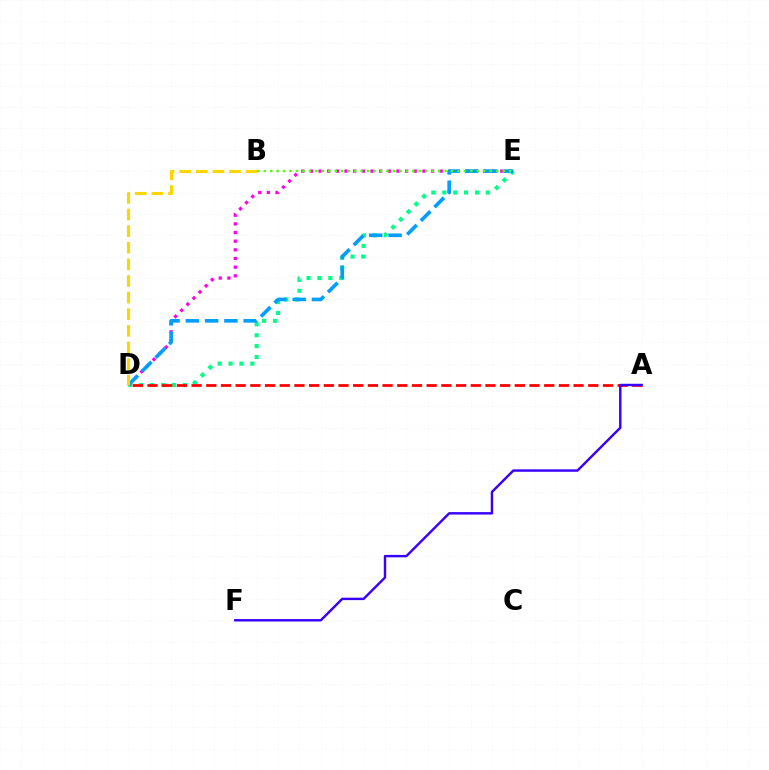{('D', 'E'): [{'color': '#00ff86', 'line_style': 'dotted', 'thickness': 2.96}, {'color': '#ff00ed', 'line_style': 'dotted', 'thickness': 2.35}, {'color': '#009eff', 'line_style': 'dashed', 'thickness': 2.62}], ('A', 'D'): [{'color': '#ff0000', 'line_style': 'dashed', 'thickness': 2.0}], ('A', 'F'): [{'color': '#3700ff', 'line_style': 'solid', 'thickness': 1.74}], ('B', 'D'): [{'color': '#ffd500', 'line_style': 'dashed', 'thickness': 2.26}], ('B', 'E'): [{'color': '#4fff00', 'line_style': 'dotted', 'thickness': 1.76}]}